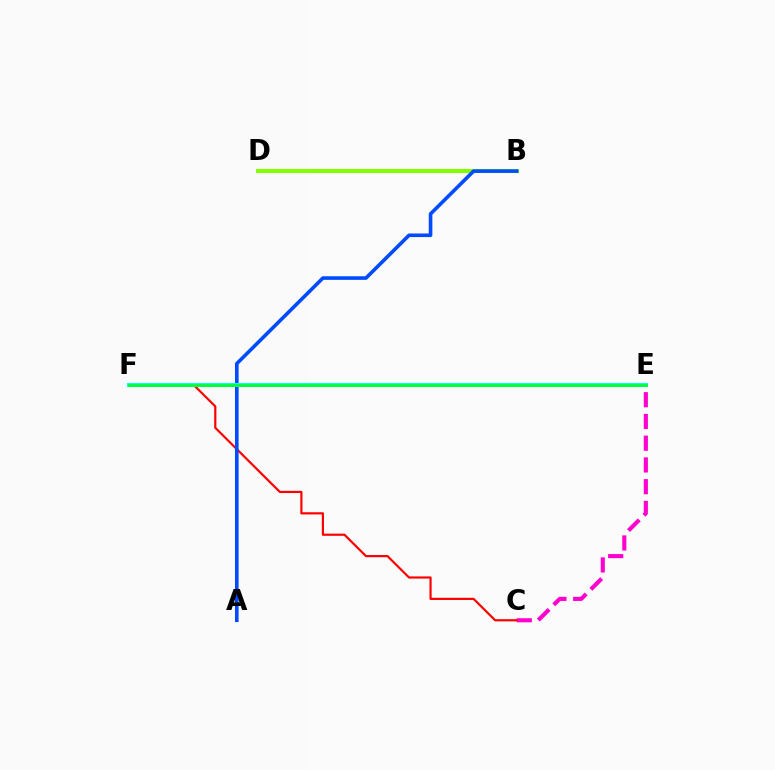{('C', 'E'): [{'color': '#ff00cf', 'line_style': 'dashed', 'thickness': 2.95}], ('C', 'F'): [{'color': '#ff0000', 'line_style': 'solid', 'thickness': 1.57}], ('E', 'F'): [{'color': '#7200ff', 'line_style': 'dashed', 'thickness': 2.83}, {'color': '#ffbd00', 'line_style': 'solid', 'thickness': 2.08}, {'color': '#00fff6', 'line_style': 'solid', 'thickness': 2.92}, {'color': '#00ff39', 'line_style': 'solid', 'thickness': 2.06}], ('B', 'D'): [{'color': '#84ff00', 'line_style': 'solid', 'thickness': 2.94}], ('A', 'B'): [{'color': '#004bff', 'line_style': 'solid', 'thickness': 2.59}]}